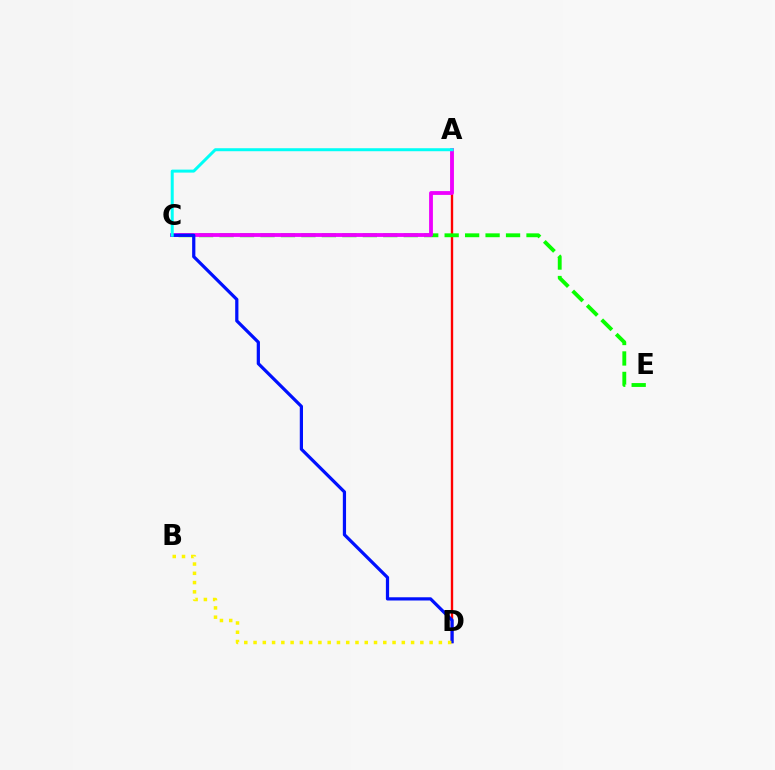{('A', 'D'): [{'color': '#ff0000', 'line_style': 'solid', 'thickness': 1.7}], ('C', 'E'): [{'color': '#08ff00', 'line_style': 'dashed', 'thickness': 2.78}], ('A', 'C'): [{'color': '#ee00ff', 'line_style': 'solid', 'thickness': 2.75}, {'color': '#00fff6', 'line_style': 'solid', 'thickness': 2.15}], ('C', 'D'): [{'color': '#0010ff', 'line_style': 'solid', 'thickness': 2.32}], ('B', 'D'): [{'color': '#fcf500', 'line_style': 'dotted', 'thickness': 2.52}]}